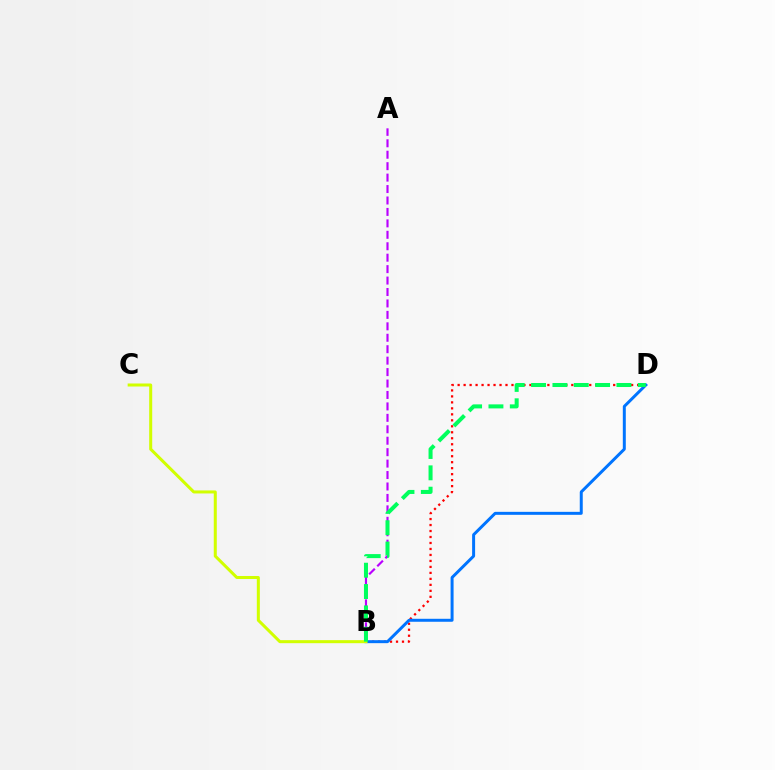{('A', 'B'): [{'color': '#b900ff', 'line_style': 'dashed', 'thickness': 1.55}], ('B', 'D'): [{'color': '#ff0000', 'line_style': 'dotted', 'thickness': 1.63}, {'color': '#0074ff', 'line_style': 'solid', 'thickness': 2.14}, {'color': '#00ff5c', 'line_style': 'dashed', 'thickness': 2.9}], ('B', 'C'): [{'color': '#d1ff00', 'line_style': 'solid', 'thickness': 2.18}]}